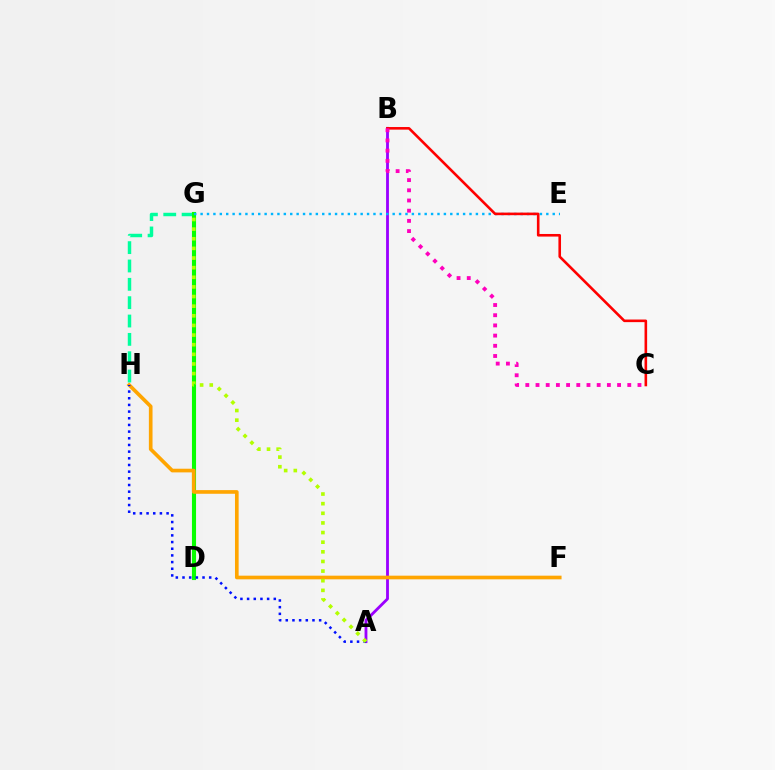{('G', 'H'): [{'color': '#00ff9d', 'line_style': 'dashed', 'thickness': 2.49}], ('A', 'B'): [{'color': '#9b00ff', 'line_style': 'solid', 'thickness': 2.04}], ('D', 'G'): [{'color': '#08ff00', 'line_style': 'solid', 'thickness': 2.95}], ('E', 'G'): [{'color': '#00b5ff', 'line_style': 'dotted', 'thickness': 1.74}], ('F', 'H'): [{'color': '#ffa500', 'line_style': 'solid', 'thickness': 2.63}], ('B', 'C'): [{'color': '#ff0000', 'line_style': 'solid', 'thickness': 1.87}, {'color': '#ff00bd', 'line_style': 'dotted', 'thickness': 2.77}], ('A', 'H'): [{'color': '#0010ff', 'line_style': 'dotted', 'thickness': 1.81}], ('A', 'G'): [{'color': '#b3ff00', 'line_style': 'dotted', 'thickness': 2.62}]}